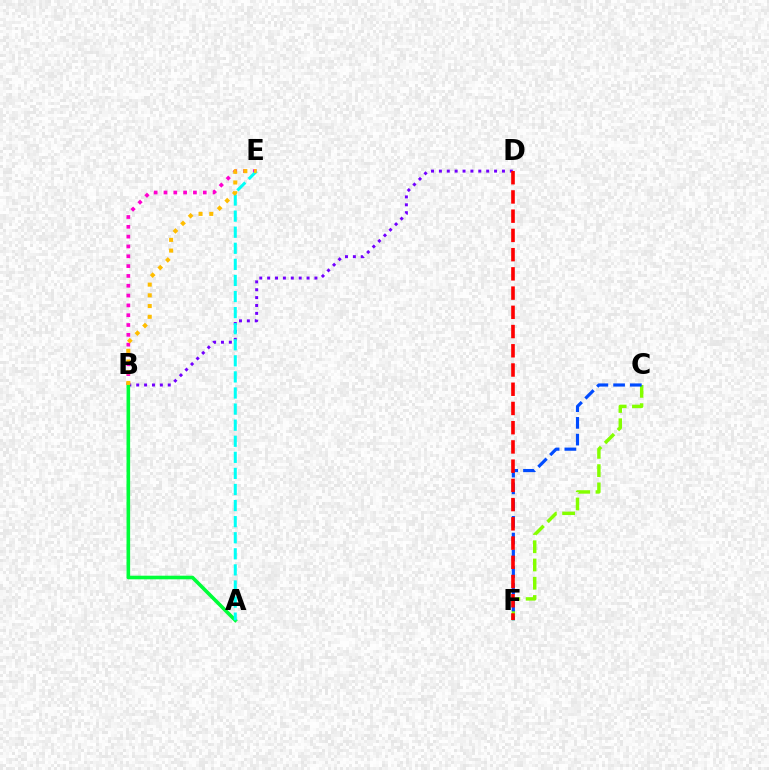{('C', 'F'): [{'color': '#84ff00', 'line_style': 'dashed', 'thickness': 2.48}, {'color': '#004bff', 'line_style': 'dashed', 'thickness': 2.27}], ('B', 'D'): [{'color': '#7200ff', 'line_style': 'dotted', 'thickness': 2.14}], ('A', 'B'): [{'color': '#00ff39', 'line_style': 'solid', 'thickness': 2.59}], ('B', 'E'): [{'color': '#ff00cf', 'line_style': 'dotted', 'thickness': 2.67}, {'color': '#ffbd00', 'line_style': 'dotted', 'thickness': 2.91}], ('A', 'E'): [{'color': '#00fff6', 'line_style': 'dashed', 'thickness': 2.18}], ('D', 'F'): [{'color': '#ff0000', 'line_style': 'dashed', 'thickness': 2.61}]}